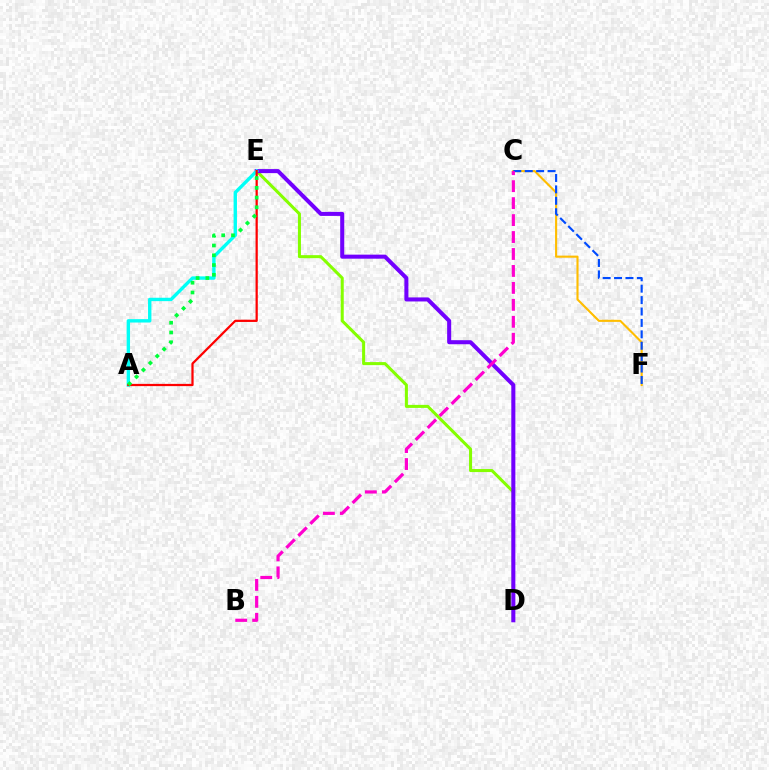{('D', 'E'): [{'color': '#84ff00', 'line_style': 'solid', 'thickness': 2.19}, {'color': '#7200ff', 'line_style': 'solid', 'thickness': 2.91}], ('C', 'F'): [{'color': '#ffbd00', 'line_style': 'solid', 'thickness': 1.52}, {'color': '#004bff', 'line_style': 'dashed', 'thickness': 1.55}], ('A', 'E'): [{'color': '#00fff6', 'line_style': 'solid', 'thickness': 2.44}, {'color': '#ff0000', 'line_style': 'solid', 'thickness': 1.61}, {'color': '#00ff39', 'line_style': 'dotted', 'thickness': 2.65}], ('B', 'C'): [{'color': '#ff00cf', 'line_style': 'dashed', 'thickness': 2.3}]}